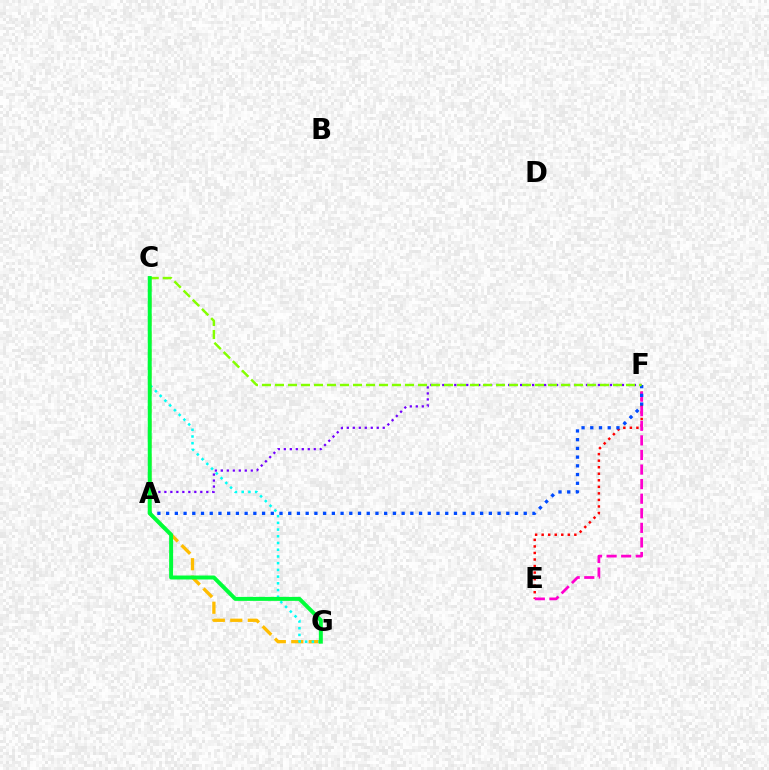{('C', 'G'): [{'color': '#ffbd00', 'line_style': 'dashed', 'thickness': 2.37}, {'color': '#00fff6', 'line_style': 'dotted', 'thickness': 1.83}, {'color': '#00ff39', 'line_style': 'solid', 'thickness': 2.85}], ('E', 'F'): [{'color': '#ff0000', 'line_style': 'dotted', 'thickness': 1.78}, {'color': '#ff00cf', 'line_style': 'dashed', 'thickness': 1.98}], ('A', 'F'): [{'color': '#7200ff', 'line_style': 'dotted', 'thickness': 1.63}, {'color': '#004bff', 'line_style': 'dotted', 'thickness': 2.37}], ('C', 'F'): [{'color': '#84ff00', 'line_style': 'dashed', 'thickness': 1.77}]}